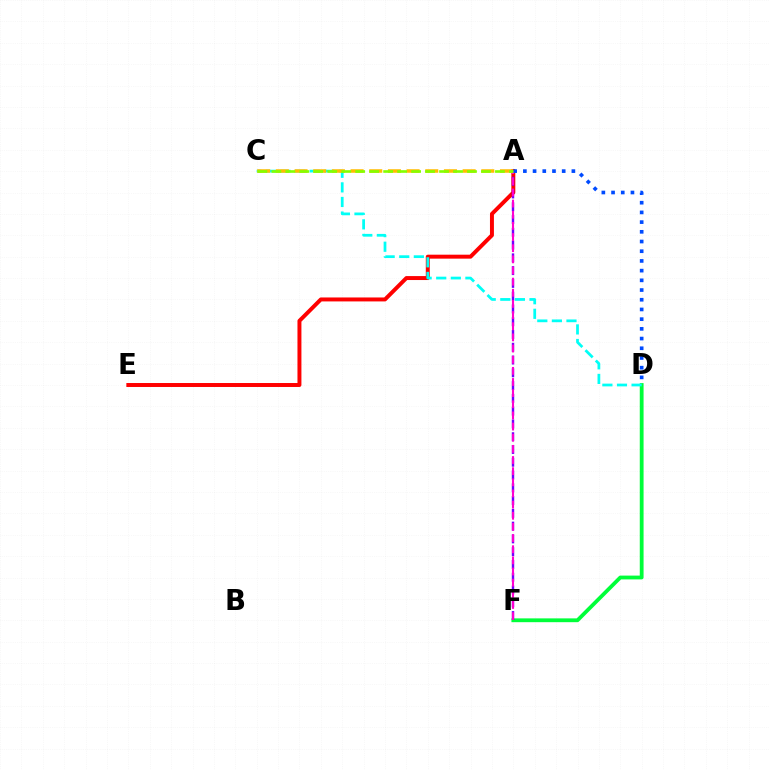{('D', 'F'): [{'color': '#00ff39', 'line_style': 'solid', 'thickness': 2.74}], ('A', 'E'): [{'color': '#ff0000', 'line_style': 'solid', 'thickness': 2.85}], ('A', 'F'): [{'color': '#7200ff', 'line_style': 'dashed', 'thickness': 1.74}, {'color': '#ff00cf', 'line_style': 'dashed', 'thickness': 1.51}], ('A', 'D'): [{'color': '#004bff', 'line_style': 'dotted', 'thickness': 2.64}], ('C', 'D'): [{'color': '#00fff6', 'line_style': 'dashed', 'thickness': 1.98}], ('A', 'C'): [{'color': '#ffbd00', 'line_style': 'dashed', 'thickness': 2.54}, {'color': '#84ff00', 'line_style': 'dashed', 'thickness': 1.9}]}